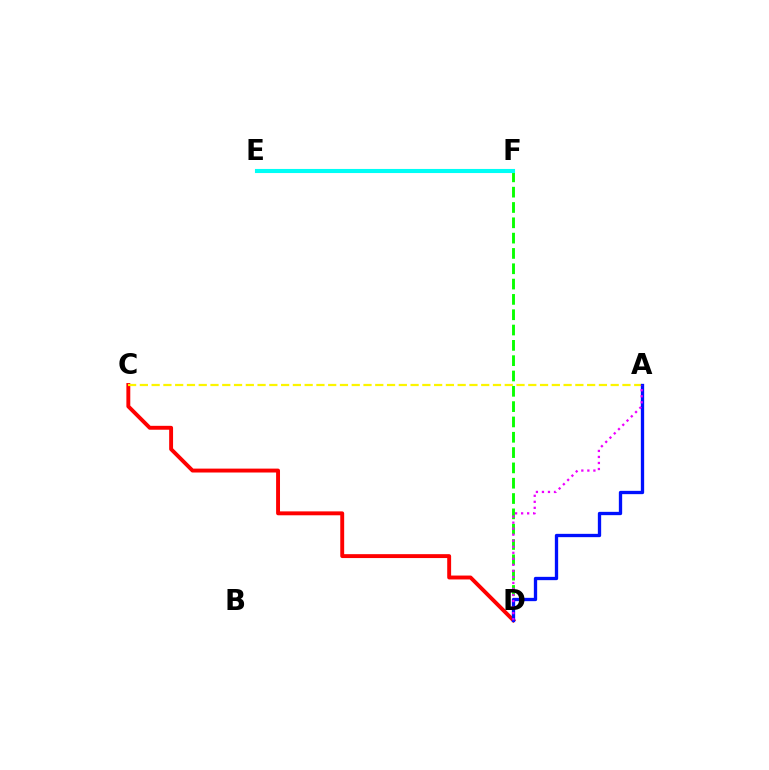{('D', 'F'): [{'color': '#08ff00', 'line_style': 'dashed', 'thickness': 2.08}], ('C', 'D'): [{'color': '#ff0000', 'line_style': 'solid', 'thickness': 2.81}], ('E', 'F'): [{'color': '#00fff6', 'line_style': 'solid', 'thickness': 2.95}], ('A', 'C'): [{'color': '#fcf500', 'line_style': 'dashed', 'thickness': 1.6}], ('A', 'D'): [{'color': '#0010ff', 'line_style': 'solid', 'thickness': 2.38}, {'color': '#ee00ff', 'line_style': 'dotted', 'thickness': 1.64}]}